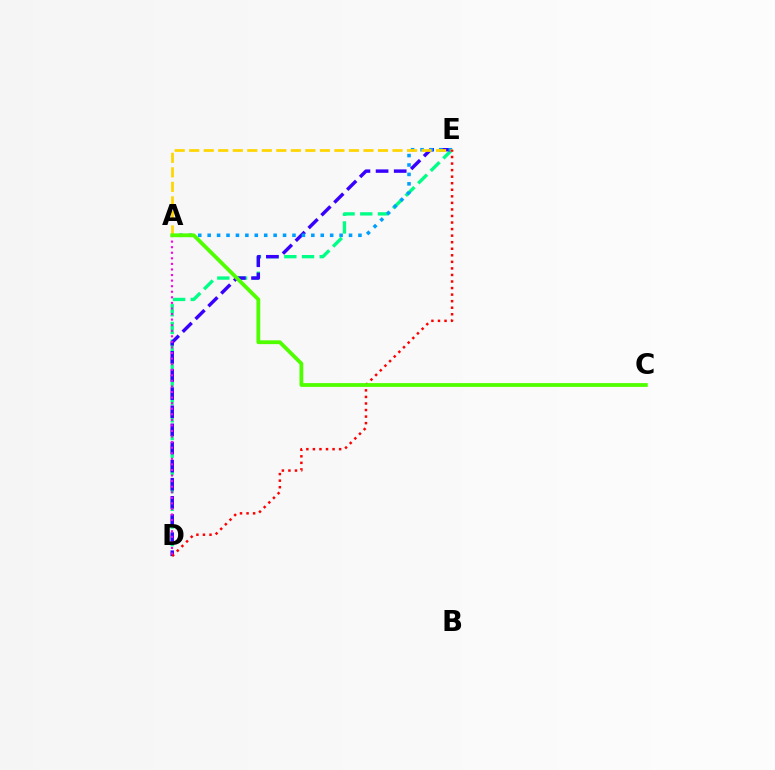{('D', 'E'): [{'color': '#00ff86', 'line_style': 'dashed', 'thickness': 2.4}, {'color': '#3700ff', 'line_style': 'dashed', 'thickness': 2.46}, {'color': '#ff0000', 'line_style': 'dotted', 'thickness': 1.78}], ('A', 'E'): [{'color': '#009eff', 'line_style': 'dotted', 'thickness': 2.56}, {'color': '#ffd500', 'line_style': 'dashed', 'thickness': 1.97}], ('A', 'D'): [{'color': '#ff00ed', 'line_style': 'dotted', 'thickness': 1.51}], ('A', 'C'): [{'color': '#4fff00', 'line_style': 'solid', 'thickness': 2.73}]}